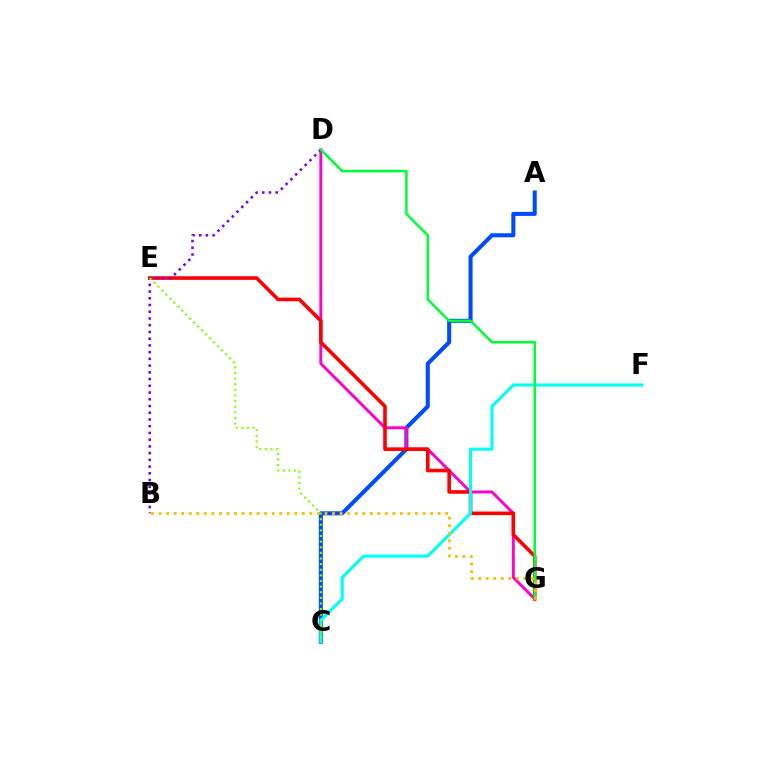{('A', 'C'): [{'color': '#004bff', 'line_style': 'solid', 'thickness': 2.91}], ('D', 'G'): [{'color': '#ff00cf', 'line_style': 'solid', 'thickness': 2.09}, {'color': '#00ff39', 'line_style': 'solid', 'thickness': 1.83}], ('E', 'G'): [{'color': '#ff0000', 'line_style': 'solid', 'thickness': 2.59}], ('C', 'F'): [{'color': '#00fff6', 'line_style': 'solid', 'thickness': 2.22}], ('B', 'D'): [{'color': '#7200ff', 'line_style': 'dotted', 'thickness': 1.83}], ('C', 'E'): [{'color': '#84ff00', 'line_style': 'dotted', 'thickness': 1.53}], ('B', 'G'): [{'color': '#ffbd00', 'line_style': 'dotted', 'thickness': 2.05}]}